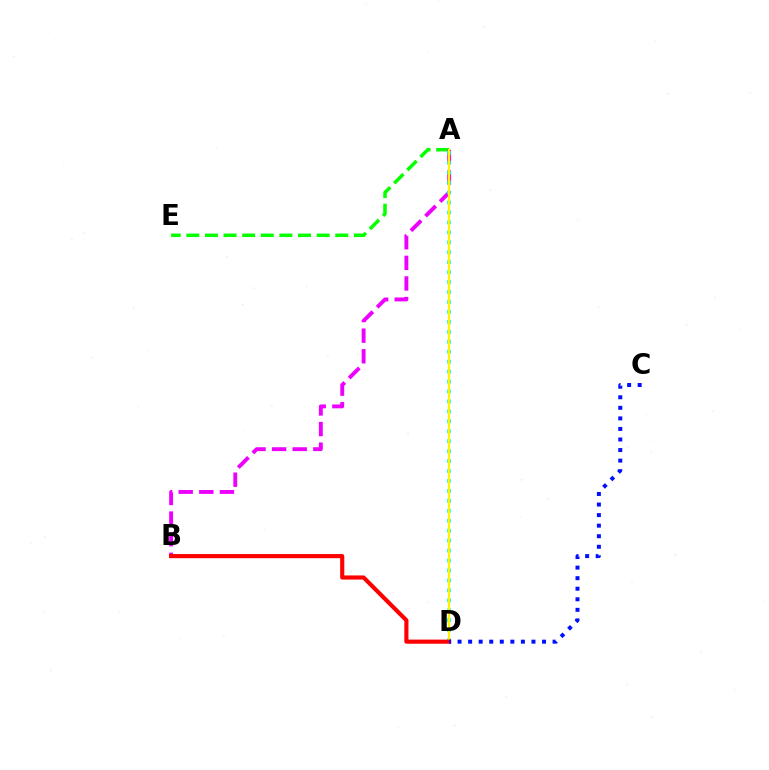{('A', 'E'): [{'color': '#08ff00', 'line_style': 'dashed', 'thickness': 2.53}], ('A', 'B'): [{'color': '#ee00ff', 'line_style': 'dashed', 'thickness': 2.8}], ('A', 'D'): [{'color': '#00fff6', 'line_style': 'dotted', 'thickness': 2.7}, {'color': '#fcf500', 'line_style': 'solid', 'thickness': 1.56}], ('B', 'D'): [{'color': '#ff0000', 'line_style': 'solid', 'thickness': 2.98}], ('C', 'D'): [{'color': '#0010ff', 'line_style': 'dotted', 'thickness': 2.87}]}